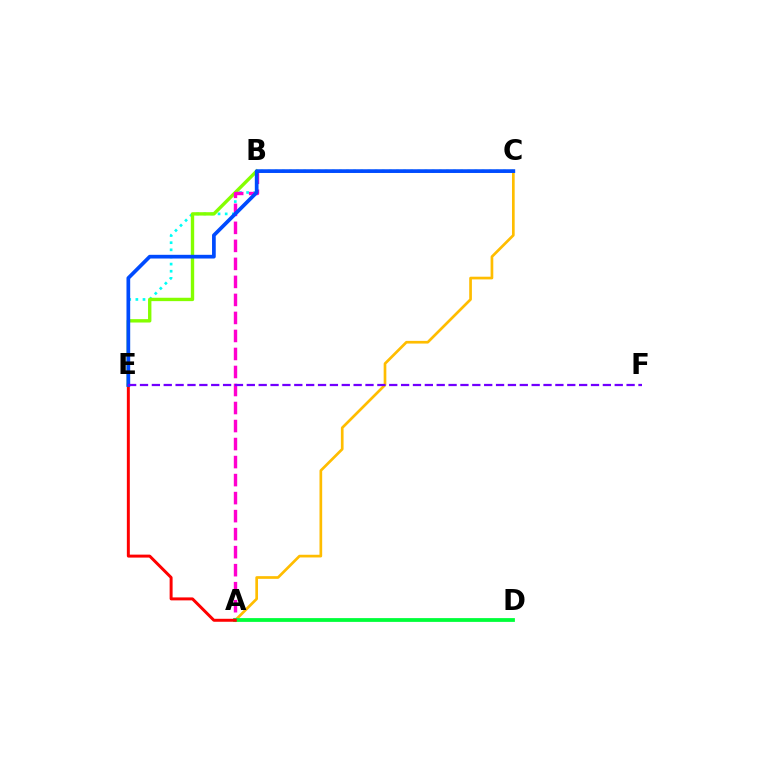{('C', 'E'): [{'color': '#00fff6', 'line_style': 'dotted', 'thickness': 1.94}, {'color': '#004bff', 'line_style': 'solid', 'thickness': 2.67}], ('B', 'E'): [{'color': '#84ff00', 'line_style': 'solid', 'thickness': 2.43}], ('A', 'C'): [{'color': '#ffbd00', 'line_style': 'solid', 'thickness': 1.94}], ('A', 'B'): [{'color': '#ff00cf', 'line_style': 'dashed', 'thickness': 2.45}], ('A', 'D'): [{'color': '#00ff39', 'line_style': 'solid', 'thickness': 2.72}], ('A', 'E'): [{'color': '#ff0000', 'line_style': 'solid', 'thickness': 2.14}], ('E', 'F'): [{'color': '#7200ff', 'line_style': 'dashed', 'thickness': 1.61}]}